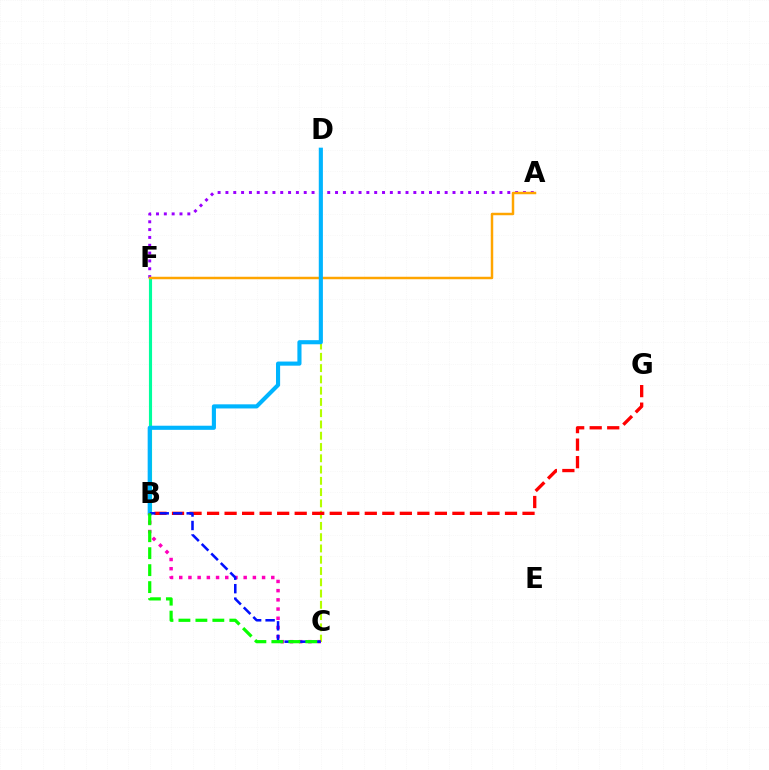{('A', 'F'): [{'color': '#9b00ff', 'line_style': 'dotted', 'thickness': 2.13}, {'color': '#ffa500', 'line_style': 'solid', 'thickness': 1.78}], ('B', 'F'): [{'color': '#00ff9d', 'line_style': 'solid', 'thickness': 2.25}], ('C', 'D'): [{'color': '#b3ff00', 'line_style': 'dashed', 'thickness': 1.53}], ('B', 'D'): [{'color': '#00b5ff', 'line_style': 'solid', 'thickness': 2.97}], ('B', 'C'): [{'color': '#ff00bd', 'line_style': 'dotted', 'thickness': 2.5}, {'color': '#0010ff', 'line_style': 'dashed', 'thickness': 1.83}, {'color': '#08ff00', 'line_style': 'dashed', 'thickness': 2.3}], ('B', 'G'): [{'color': '#ff0000', 'line_style': 'dashed', 'thickness': 2.38}]}